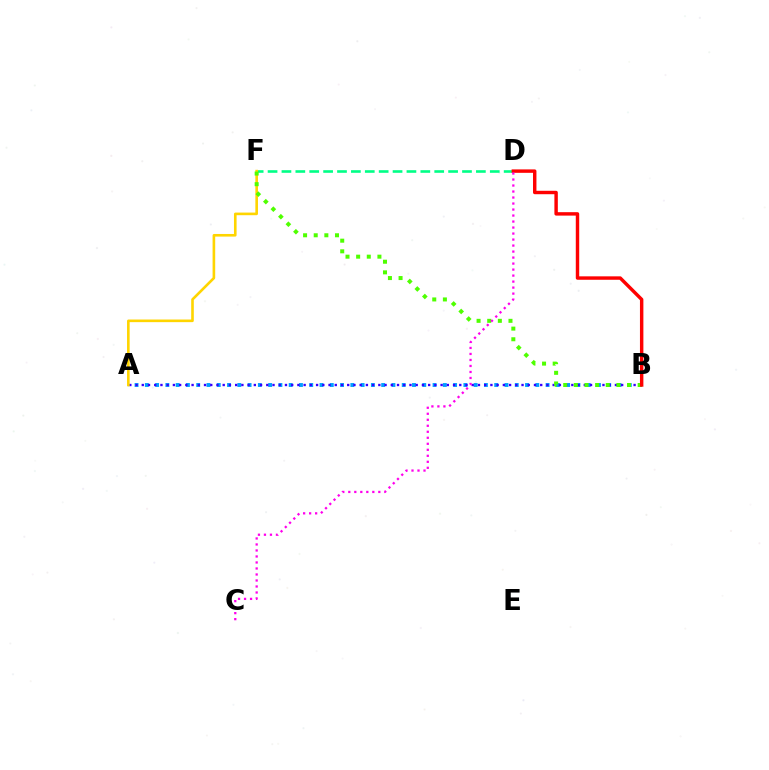{('D', 'F'): [{'color': '#00ff86', 'line_style': 'dashed', 'thickness': 1.89}], ('A', 'B'): [{'color': '#009eff', 'line_style': 'dotted', 'thickness': 2.79}, {'color': '#3700ff', 'line_style': 'dotted', 'thickness': 1.69}], ('A', 'F'): [{'color': '#ffd500', 'line_style': 'solid', 'thickness': 1.89}], ('B', 'F'): [{'color': '#4fff00', 'line_style': 'dotted', 'thickness': 2.89}], ('B', 'D'): [{'color': '#ff0000', 'line_style': 'solid', 'thickness': 2.47}], ('C', 'D'): [{'color': '#ff00ed', 'line_style': 'dotted', 'thickness': 1.63}]}